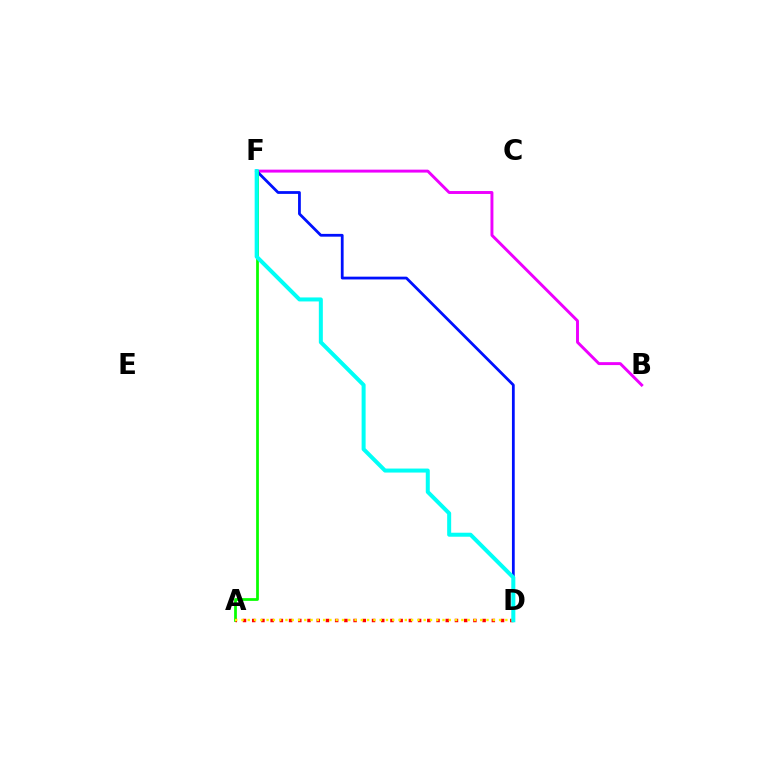{('B', 'F'): [{'color': '#ee00ff', 'line_style': 'solid', 'thickness': 2.11}], ('D', 'F'): [{'color': '#0010ff', 'line_style': 'solid', 'thickness': 2.0}, {'color': '#00fff6', 'line_style': 'solid', 'thickness': 2.88}], ('A', 'F'): [{'color': '#08ff00', 'line_style': 'solid', 'thickness': 1.99}], ('A', 'D'): [{'color': '#ff0000', 'line_style': 'dotted', 'thickness': 2.5}, {'color': '#fcf500', 'line_style': 'dotted', 'thickness': 1.71}]}